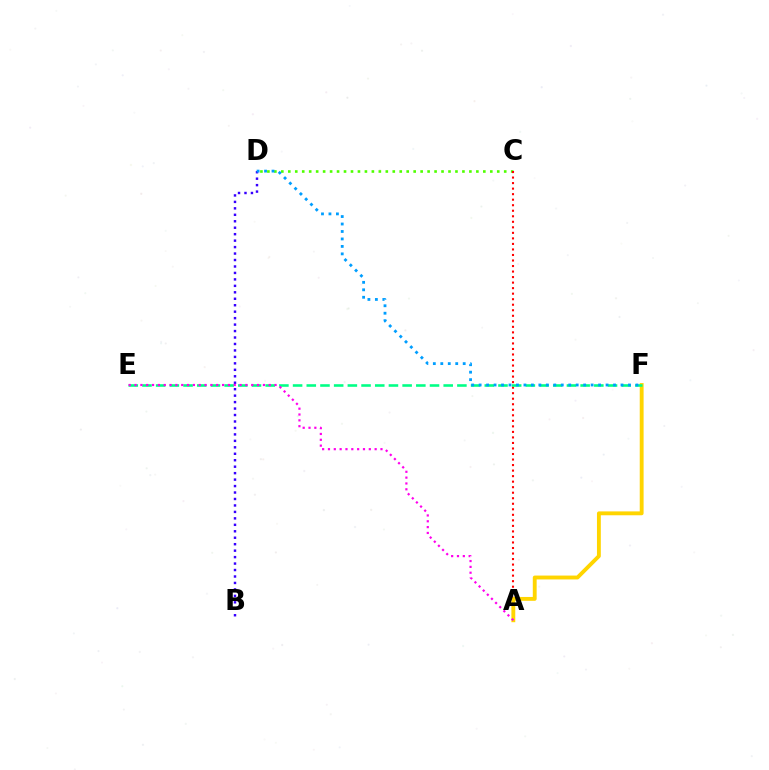{('C', 'D'): [{'color': '#4fff00', 'line_style': 'dotted', 'thickness': 1.89}], ('A', 'C'): [{'color': '#ff0000', 'line_style': 'dotted', 'thickness': 1.5}], ('B', 'D'): [{'color': '#3700ff', 'line_style': 'dotted', 'thickness': 1.75}], ('A', 'F'): [{'color': '#ffd500', 'line_style': 'solid', 'thickness': 2.78}], ('E', 'F'): [{'color': '#00ff86', 'line_style': 'dashed', 'thickness': 1.86}], ('D', 'F'): [{'color': '#009eff', 'line_style': 'dotted', 'thickness': 2.03}], ('A', 'E'): [{'color': '#ff00ed', 'line_style': 'dotted', 'thickness': 1.59}]}